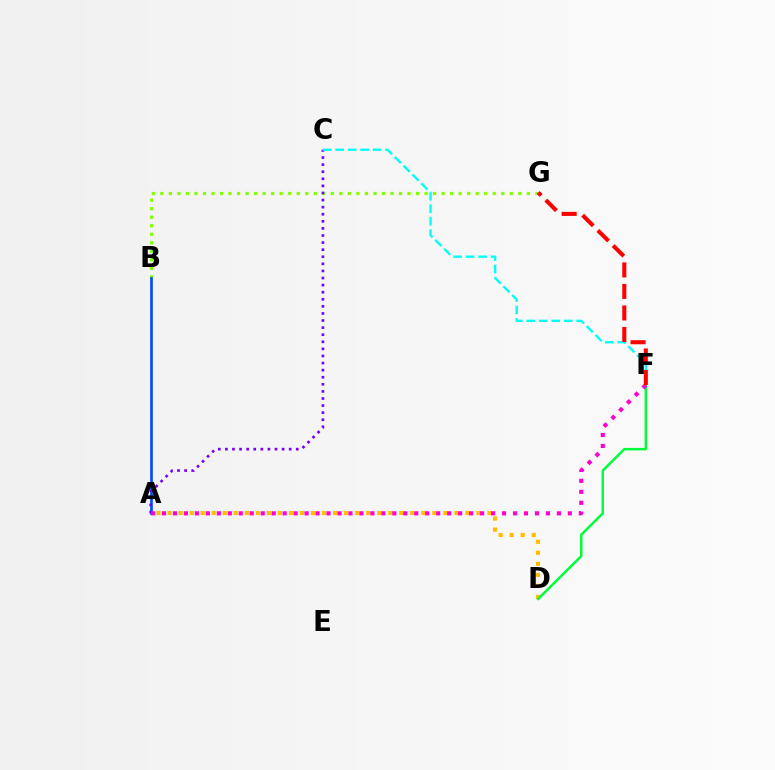{('B', 'G'): [{'color': '#84ff00', 'line_style': 'dotted', 'thickness': 2.32}], ('A', 'B'): [{'color': '#004bff', 'line_style': 'solid', 'thickness': 1.91}], ('A', 'D'): [{'color': '#ffbd00', 'line_style': 'dotted', 'thickness': 3.0}], ('D', 'F'): [{'color': '#00ff39', 'line_style': 'solid', 'thickness': 1.79}], ('A', 'C'): [{'color': '#7200ff', 'line_style': 'dotted', 'thickness': 1.93}], ('A', 'F'): [{'color': '#ff00cf', 'line_style': 'dotted', 'thickness': 2.98}], ('C', 'F'): [{'color': '#00fff6', 'line_style': 'dashed', 'thickness': 1.7}], ('F', 'G'): [{'color': '#ff0000', 'line_style': 'dashed', 'thickness': 2.92}]}